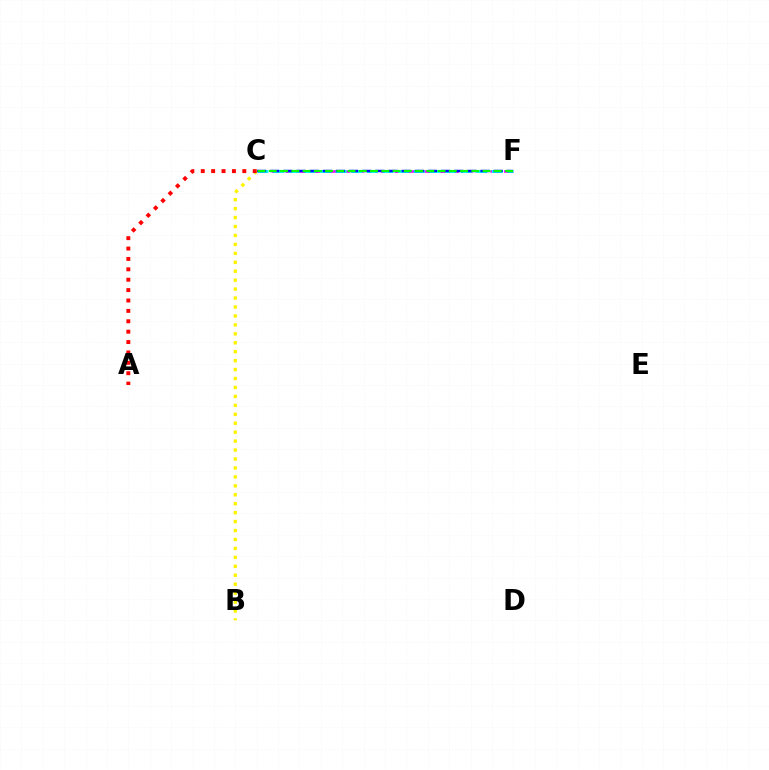{('B', 'C'): [{'color': '#fcf500', 'line_style': 'dotted', 'thickness': 2.43}], ('C', 'F'): [{'color': '#ee00ff', 'line_style': 'dashed', 'thickness': 1.85}, {'color': '#00fff6', 'line_style': 'dashed', 'thickness': 2.12}, {'color': '#0010ff', 'line_style': 'dashed', 'thickness': 1.79}, {'color': '#08ff00', 'line_style': 'dashed', 'thickness': 1.53}], ('A', 'C'): [{'color': '#ff0000', 'line_style': 'dotted', 'thickness': 2.82}]}